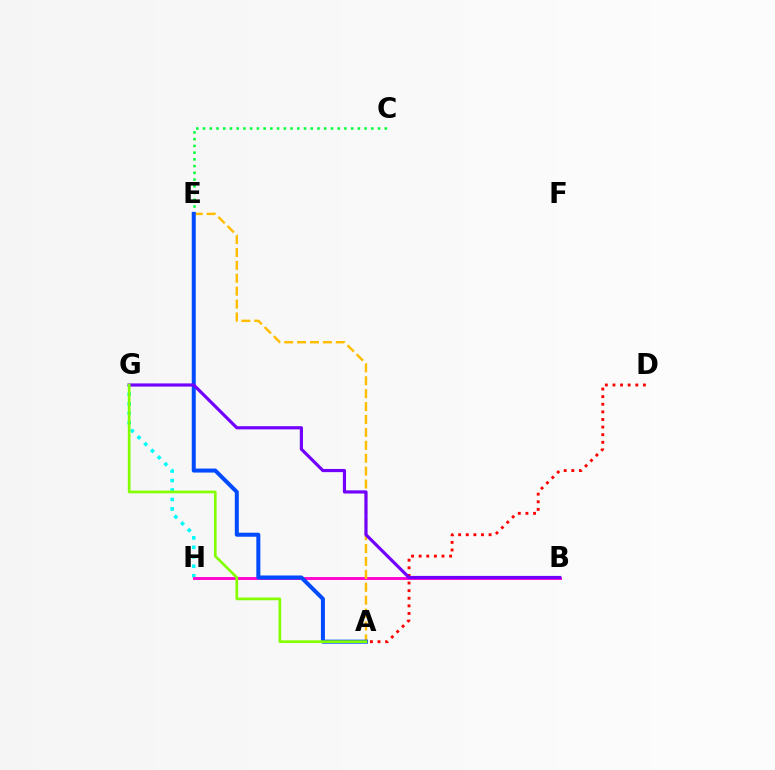{('A', 'D'): [{'color': '#ff0000', 'line_style': 'dotted', 'thickness': 2.07}], ('G', 'H'): [{'color': '#00fff6', 'line_style': 'dotted', 'thickness': 2.57}], ('C', 'E'): [{'color': '#00ff39', 'line_style': 'dotted', 'thickness': 1.83}], ('B', 'H'): [{'color': '#ff00cf', 'line_style': 'solid', 'thickness': 2.06}], ('A', 'E'): [{'color': '#ffbd00', 'line_style': 'dashed', 'thickness': 1.75}, {'color': '#004bff', 'line_style': 'solid', 'thickness': 2.88}], ('B', 'G'): [{'color': '#7200ff', 'line_style': 'solid', 'thickness': 2.28}], ('A', 'G'): [{'color': '#84ff00', 'line_style': 'solid', 'thickness': 1.94}]}